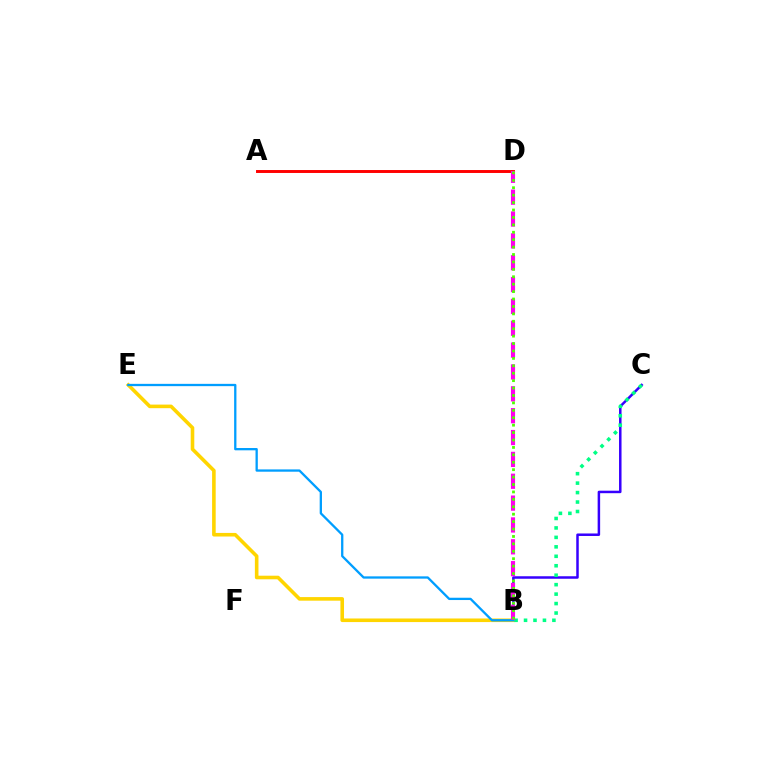{('B', 'C'): [{'color': '#3700ff', 'line_style': 'solid', 'thickness': 1.8}, {'color': '#00ff86', 'line_style': 'dotted', 'thickness': 2.57}], ('B', 'E'): [{'color': '#ffd500', 'line_style': 'solid', 'thickness': 2.59}, {'color': '#009eff', 'line_style': 'solid', 'thickness': 1.66}], ('A', 'D'): [{'color': '#ff0000', 'line_style': 'solid', 'thickness': 2.11}], ('B', 'D'): [{'color': '#ff00ed', 'line_style': 'dashed', 'thickness': 2.97}, {'color': '#4fff00', 'line_style': 'dotted', 'thickness': 2.02}]}